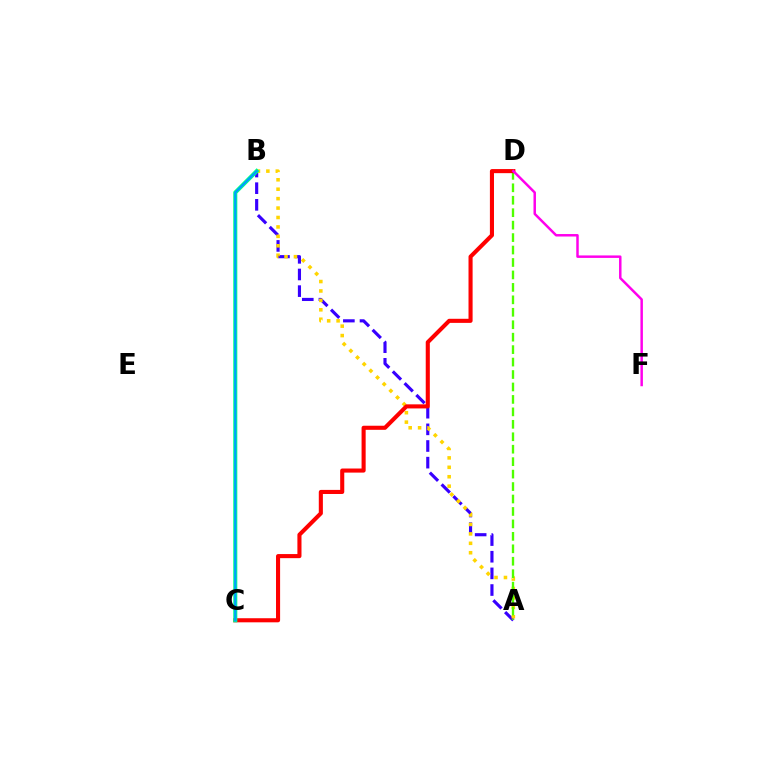{('A', 'B'): [{'color': '#3700ff', 'line_style': 'dashed', 'thickness': 2.26}, {'color': '#ffd500', 'line_style': 'dotted', 'thickness': 2.56}], ('A', 'D'): [{'color': '#4fff00', 'line_style': 'dashed', 'thickness': 1.69}], ('C', 'D'): [{'color': '#ff0000', 'line_style': 'solid', 'thickness': 2.94}], ('B', 'C'): [{'color': '#00ff86', 'line_style': 'solid', 'thickness': 2.94}, {'color': '#009eff', 'line_style': 'solid', 'thickness': 1.61}], ('D', 'F'): [{'color': '#ff00ed', 'line_style': 'solid', 'thickness': 1.78}]}